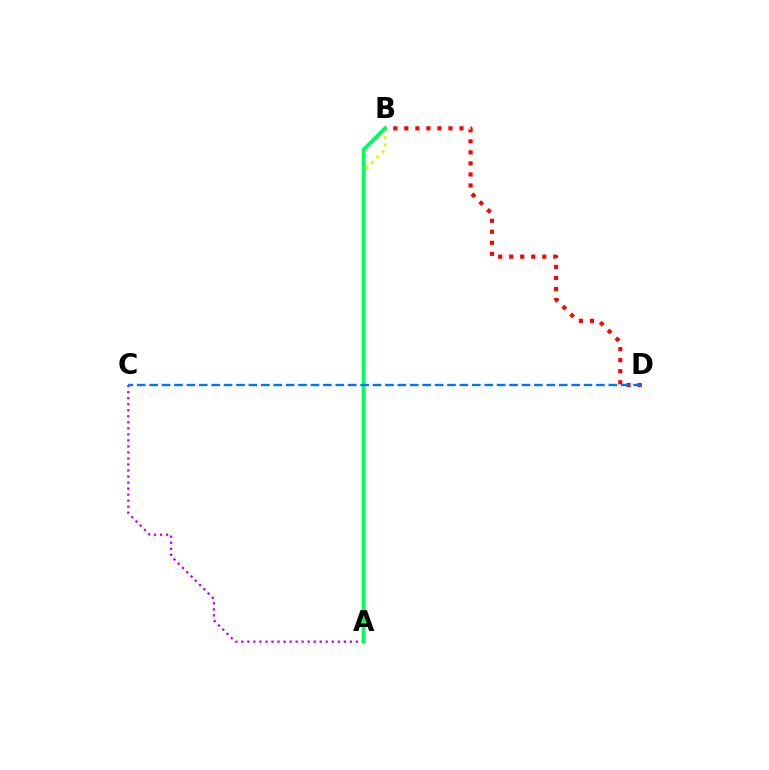{('A', 'B'): [{'color': '#d1ff00', 'line_style': 'dotted', 'thickness': 2.06}, {'color': '#00ff5c', 'line_style': 'solid', 'thickness': 2.78}], ('A', 'C'): [{'color': '#b900ff', 'line_style': 'dotted', 'thickness': 1.64}], ('B', 'D'): [{'color': '#ff0000', 'line_style': 'dotted', 'thickness': 3.0}], ('C', 'D'): [{'color': '#0074ff', 'line_style': 'dashed', 'thickness': 1.69}]}